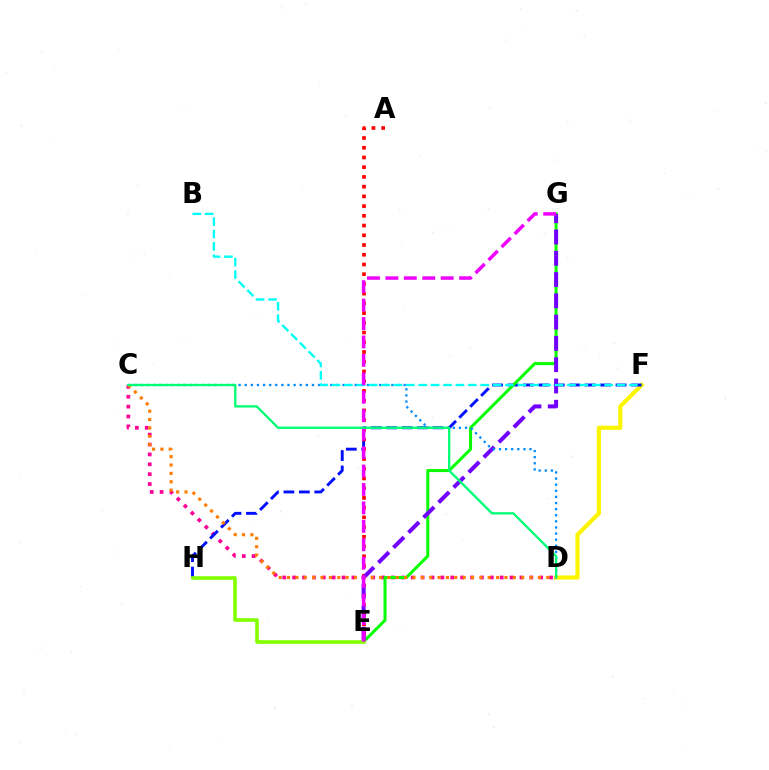{('C', 'D'): [{'color': '#ff0094', 'line_style': 'dotted', 'thickness': 2.68}, {'color': '#008cff', 'line_style': 'dotted', 'thickness': 1.66}, {'color': '#ff7c00', 'line_style': 'dotted', 'thickness': 2.27}, {'color': '#00ff74', 'line_style': 'solid', 'thickness': 1.67}], ('D', 'F'): [{'color': '#fcf500', 'line_style': 'solid', 'thickness': 2.99}], ('F', 'H'): [{'color': '#0010ff', 'line_style': 'dashed', 'thickness': 2.1}], ('E', 'G'): [{'color': '#08ff00', 'line_style': 'solid', 'thickness': 2.19}, {'color': '#7200ff', 'line_style': 'dashed', 'thickness': 2.89}, {'color': '#ee00ff', 'line_style': 'dashed', 'thickness': 2.5}], ('A', 'E'): [{'color': '#ff0000', 'line_style': 'dotted', 'thickness': 2.64}], ('E', 'H'): [{'color': '#84ff00', 'line_style': 'solid', 'thickness': 2.61}], ('B', 'F'): [{'color': '#00fff6', 'line_style': 'dashed', 'thickness': 1.68}]}